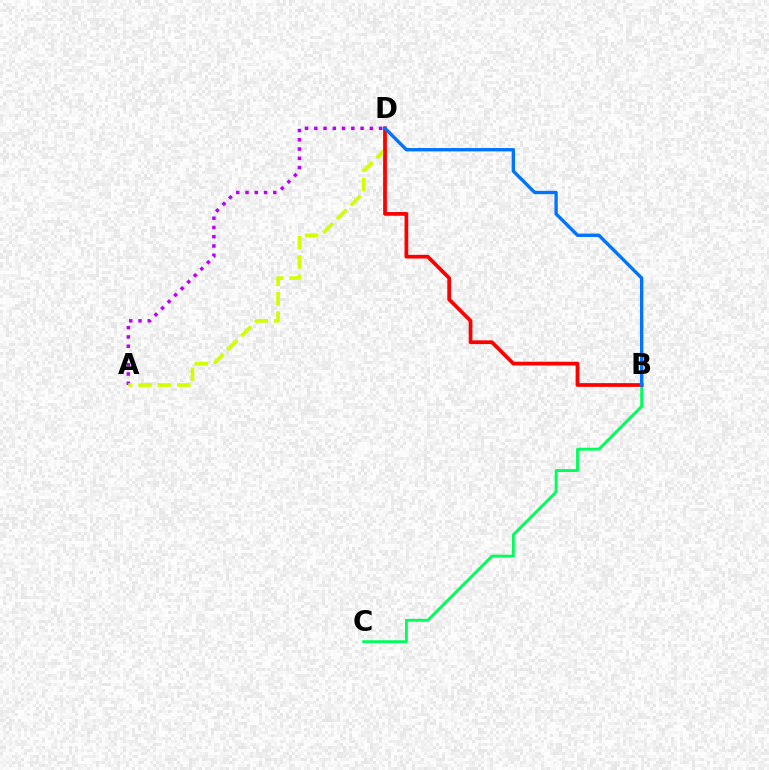{('B', 'C'): [{'color': '#00ff5c', 'line_style': 'solid', 'thickness': 2.06}], ('A', 'D'): [{'color': '#b900ff', 'line_style': 'dotted', 'thickness': 2.52}, {'color': '#d1ff00', 'line_style': 'dashed', 'thickness': 2.64}], ('B', 'D'): [{'color': '#ff0000', 'line_style': 'solid', 'thickness': 2.69}, {'color': '#0074ff', 'line_style': 'solid', 'thickness': 2.41}]}